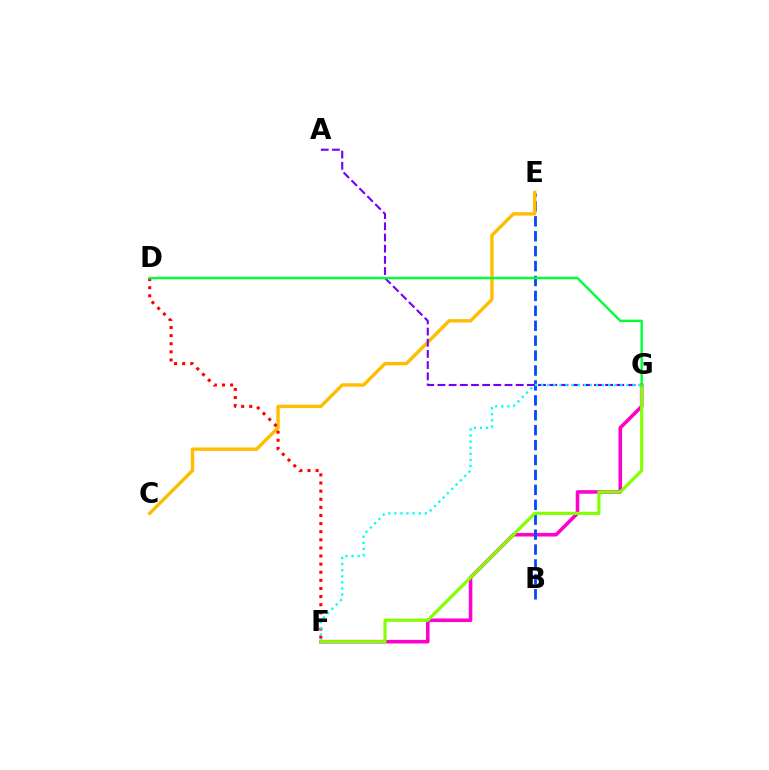{('F', 'G'): [{'color': '#ff00cf', 'line_style': 'solid', 'thickness': 2.57}, {'color': '#00fff6', 'line_style': 'dotted', 'thickness': 1.65}, {'color': '#84ff00', 'line_style': 'solid', 'thickness': 2.27}], ('B', 'E'): [{'color': '#004bff', 'line_style': 'dashed', 'thickness': 2.03}], ('C', 'E'): [{'color': '#ffbd00', 'line_style': 'solid', 'thickness': 2.44}], ('A', 'G'): [{'color': '#7200ff', 'line_style': 'dashed', 'thickness': 1.52}], ('D', 'F'): [{'color': '#ff0000', 'line_style': 'dotted', 'thickness': 2.2}], ('D', 'G'): [{'color': '#00ff39', 'line_style': 'solid', 'thickness': 1.75}]}